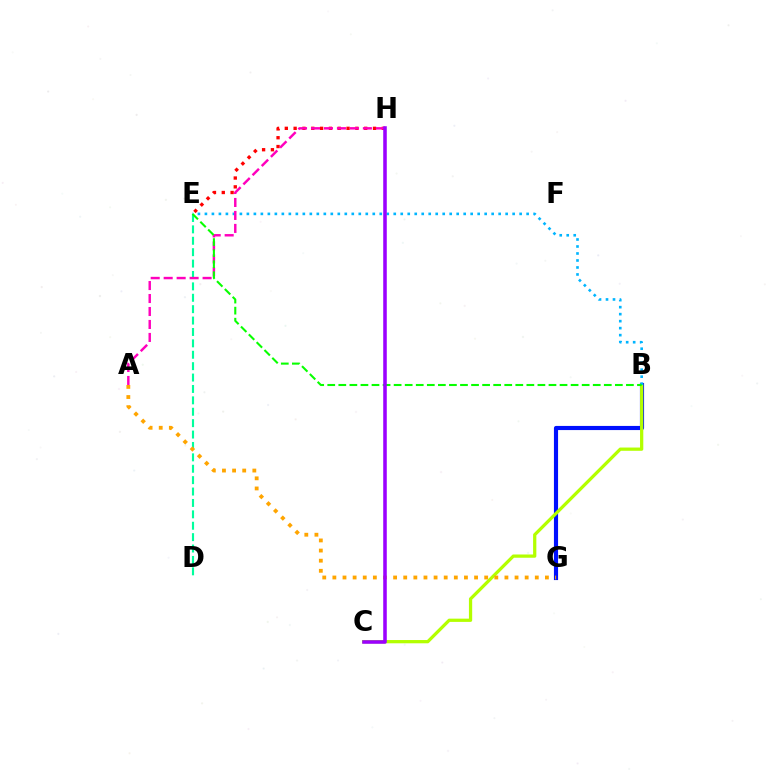{('D', 'E'): [{'color': '#00ff9d', 'line_style': 'dashed', 'thickness': 1.55}], ('B', 'G'): [{'color': '#0010ff', 'line_style': 'solid', 'thickness': 2.98}], ('B', 'C'): [{'color': '#b3ff00', 'line_style': 'solid', 'thickness': 2.34}], ('E', 'H'): [{'color': '#ff0000', 'line_style': 'dotted', 'thickness': 2.4}], ('B', 'E'): [{'color': '#00b5ff', 'line_style': 'dotted', 'thickness': 1.9}, {'color': '#08ff00', 'line_style': 'dashed', 'thickness': 1.5}], ('A', 'H'): [{'color': '#ff00bd', 'line_style': 'dashed', 'thickness': 1.76}], ('A', 'G'): [{'color': '#ffa500', 'line_style': 'dotted', 'thickness': 2.75}], ('C', 'H'): [{'color': '#9b00ff', 'line_style': 'solid', 'thickness': 2.56}]}